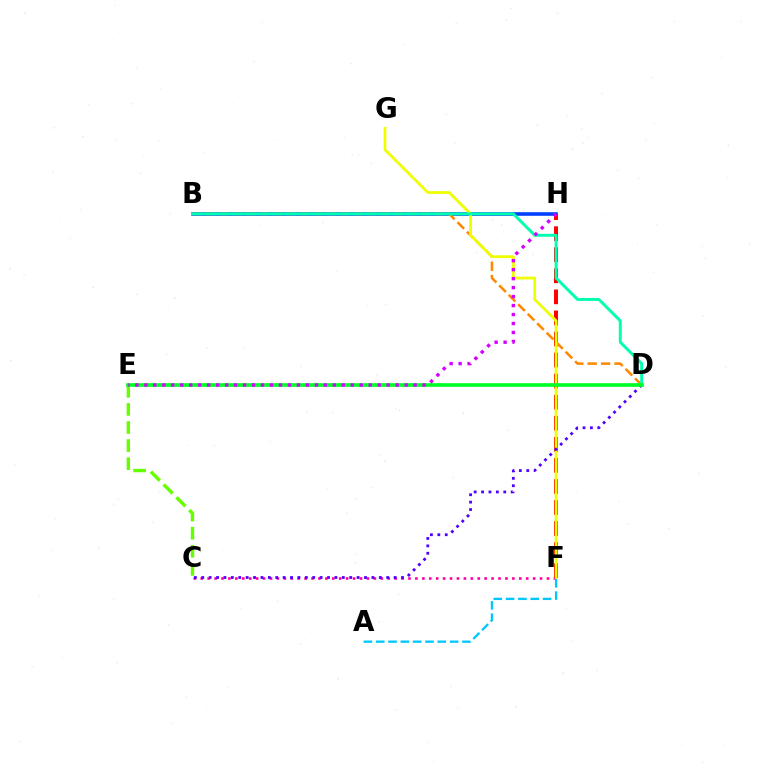{('C', 'F'): [{'color': '#ff00a0', 'line_style': 'dotted', 'thickness': 1.88}], ('B', 'H'): [{'color': '#003fff', 'line_style': 'solid', 'thickness': 2.59}], ('A', 'F'): [{'color': '#00c7ff', 'line_style': 'dashed', 'thickness': 1.67}], ('F', 'H'): [{'color': '#ff0000', 'line_style': 'dashed', 'thickness': 2.86}], ('B', 'D'): [{'color': '#ff8800', 'line_style': 'dashed', 'thickness': 1.82}, {'color': '#00ffaf', 'line_style': 'solid', 'thickness': 2.13}], ('F', 'G'): [{'color': '#eeff00', 'line_style': 'solid', 'thickness': 2.0}], ('C', 'E'): [{'color': '#66ff00', 'line_style': 'dashed', 'thickness': 2.46}], ('C', 'D'): [{'color': '#4f00ff', 'line_style': 'dotted', 'thickness': 2.01}], ('D', 'E'): [{'color': '#00ff27', 'line_style': 'solid', 'thickness': 2.63}], ('E', 'H'): [{'color': '#d600ff', 'line_style': 'dotted', 'thickness': 2.44}]}